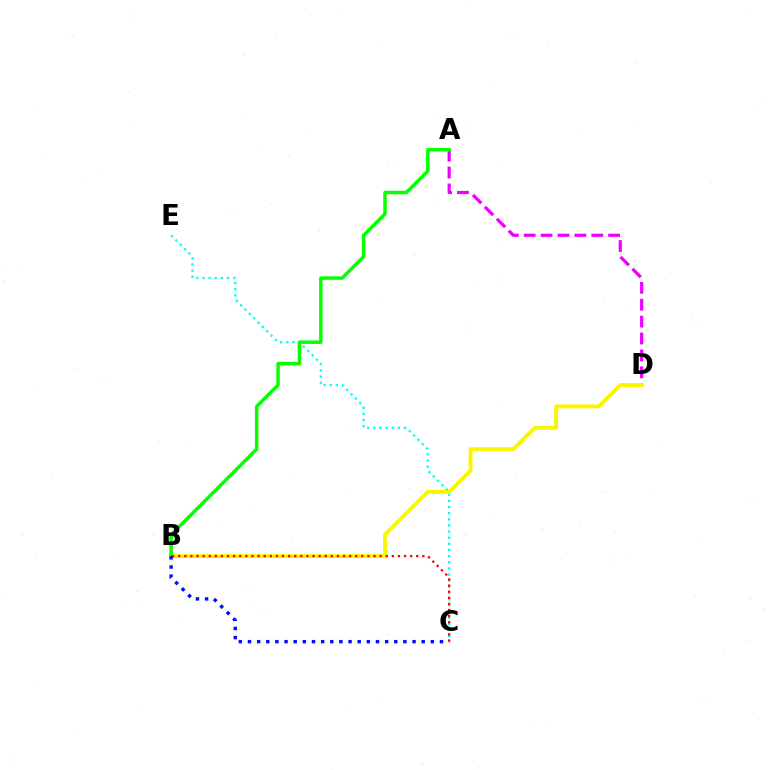{('C', 'E'): [{'color': '#00fff6', 'line_style': 'dotted', 'thickness': 1.67}], ('A', 'D'): [{'color': '#ee00ff', 'line_style': 'dashed', 'thickness': 2.29}], ('B', 'D'): [{'color': '#fcf500', 'line_style': 'solid', 'thickness': 2.8}], ('A', 'B'): [{'color': '#08ff00', 'line_style': 'solid', 'thickness': 2.52}], ('B', 'C'): [{'color': '#0010ff', 'line_style': 'dotted', 'thickness': 2.48}, {'color': '#ff0000', 'line_style': 'dotted', 'thickness': 1.66}]}